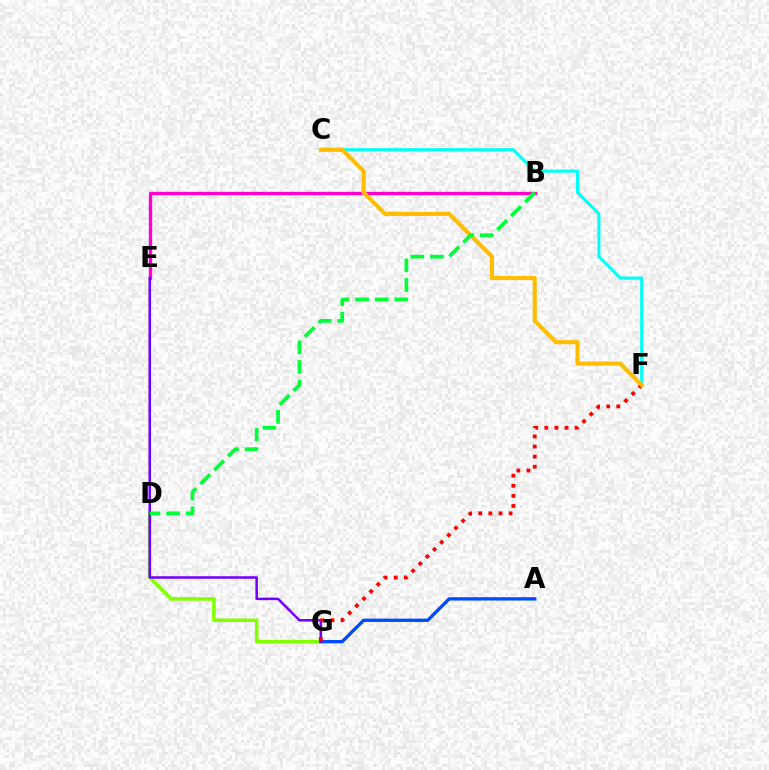{('B', 'E'): [{'color': '#ff00cf', 'line_style': 'solid', 'thickness': 2.41}], ('D', 'G'): [{'color': '#84ff00', 'line_style': 'solid', 'thickness': 2.53}], ('A', 'G'): [{'color': '#004bff', 'line_style': 'solid', 'thickness': 2.39}], ('E', 'G'): [{'color': '#7200ff', 'line_style': 'solid', 'thickness': 1.82}], ('C', 'F'): [{'color': '#00fff6', 'line_style': 'solid', 'thickness': 2.21}, {'color': '#ffbd00', 'line_style': 'solid', 'thickness': 2.96}], ('F', 'G'): [{'color': '#ff0000', 'line_style': 'dotted', 'thickness': 2.75}], ('B', 'D'): [{'color': '#00ff39', 'line_style': 'dashed', 'thickness': 2.66}]}